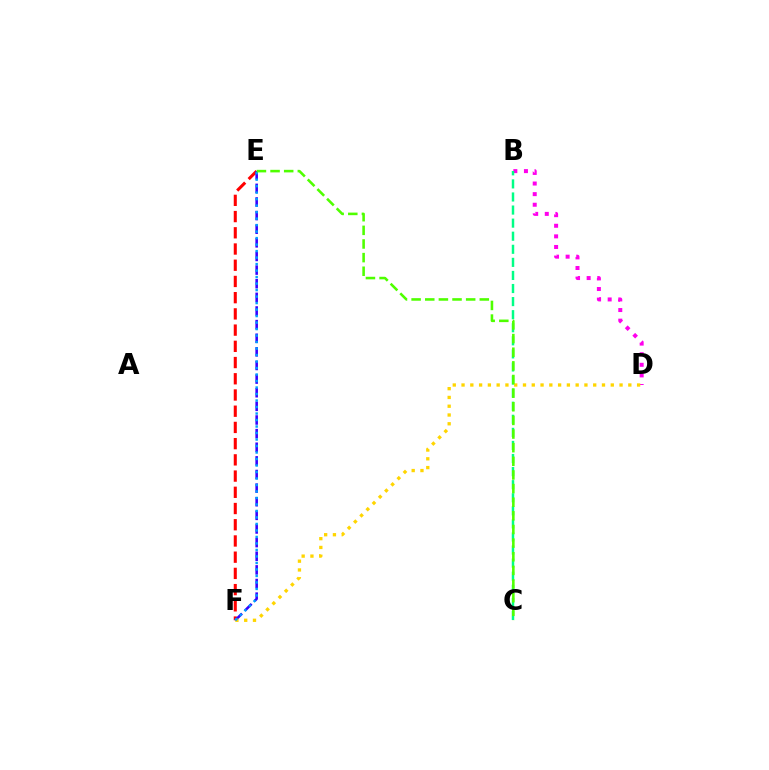{('B', 'D'): [{'color': '#ff00ed', 'line_style': 'dotted', 'thickness': 2.88}], ('E', 'F'): [{'color': '#ff0000', 'line_style': 'dashed', 'thickness': 2.2}, {'color': '#3700ff', 'line_style': 'dashed', 'thickness': 1.85}, {'color': '#009eff', 'line_style': 'dotted', 'thickness': 1.77}], ('B', 'C'): [{'color': '#00ff86', 'line_style': 'dashed', 'thickness': 1.78}], ('D', 'F'): [{'color': '#ffd500', 'line_style': 'dotted', 'thickness': 2.38}], ('C', 'E'): [{'color': '#4fff00', 'line_style': 'dashed', 'thickness': 1.85}]}